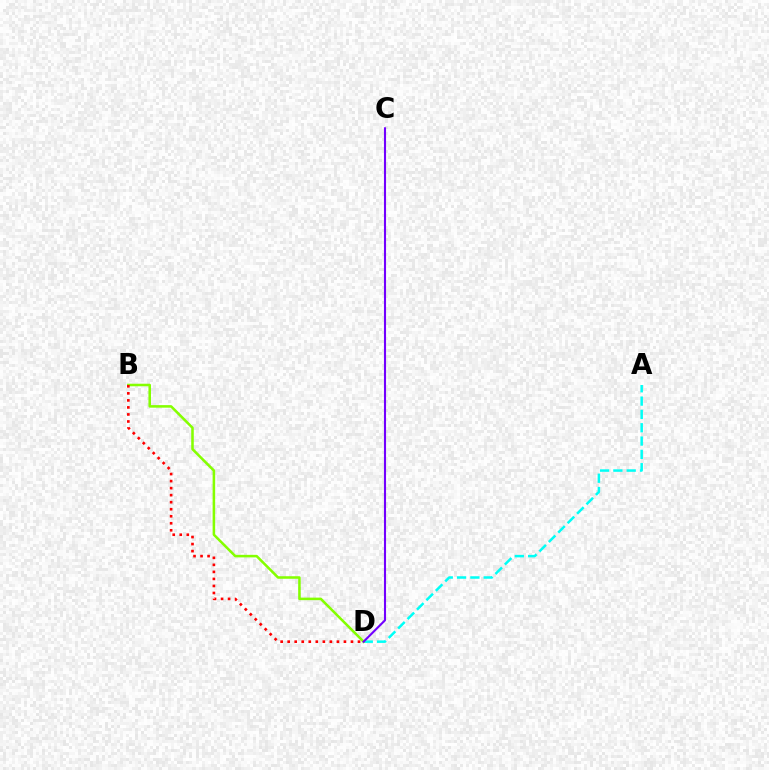{('A', 'D'): [{'color': '#00fff6', 'line_style': 'dashed', 'thickness': 1.81}], ('B', 'D'): [{'color': '#84ff00', 'line_style': 'solid', 'thickness': 1.83}, {'color': '#ff0000', 'line_style': 'dotted', 'thickness': 1.91}], ('C', 'D'): [{'color': '#7200ff', 'line_style': 'solid', 'thickness': 1.51}]}